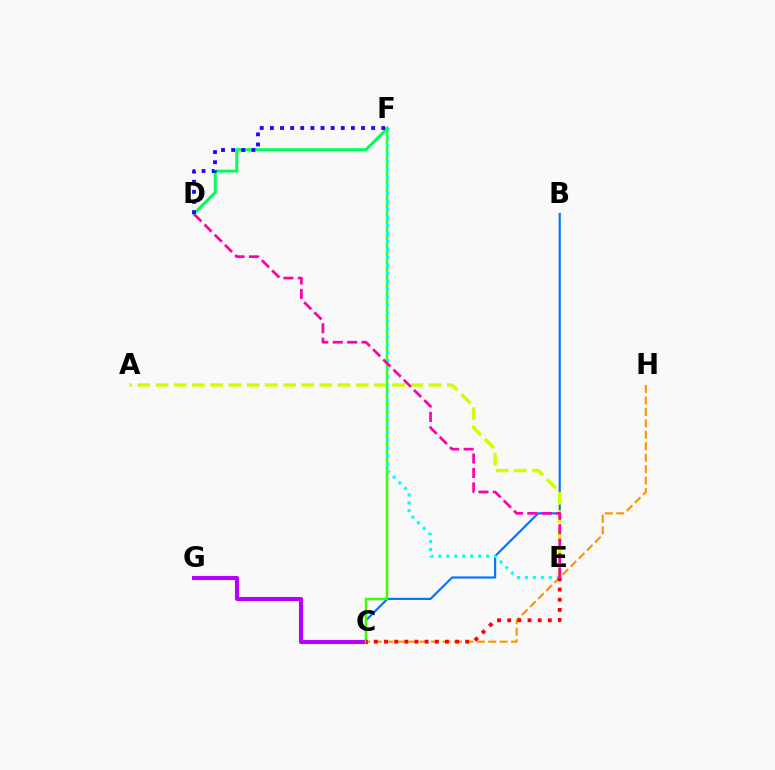{('B', 'C'): [{'color': '#0074ff', 'line_style': 'solid', 'thickness': 1.55}], ('A', 'E'): [{'color': '#d1ff00', 'line_style': 'dashed', 'thickness': 2.47}], ('C', 'G'): [{'color': '#b900ff', 'line_style': 'solid', 'thickness': 2.92}], ('C', 'F'): [{'color': '#3dff00', 'line_style': 'solid', 'thickness': 1.79}], ('E', 'F'): [{'color': '#00fff6', 'line_style': 'dotted', 'thickness': 2.16}], ('D', 'F'): [{'color': '#00ff5c', 'line_style': 'solid', 'thickness': 2.18}, {'color': '#2500ff', 'line_style': 'dotted', 'thickness': 2.75}], ('C', 'H'): [{'color': '#ff9400', 'line_style': 'dashed', 'thickness': 1.56}], ('C', 'E'): [{'color': '#ff0000', 'line_style': 'dotted', 'thickness': 2.76}], ('D', 'E'): [{'color': '#ff00ac', 'line_style': 'dashed', 'thickness': 1.96}]}